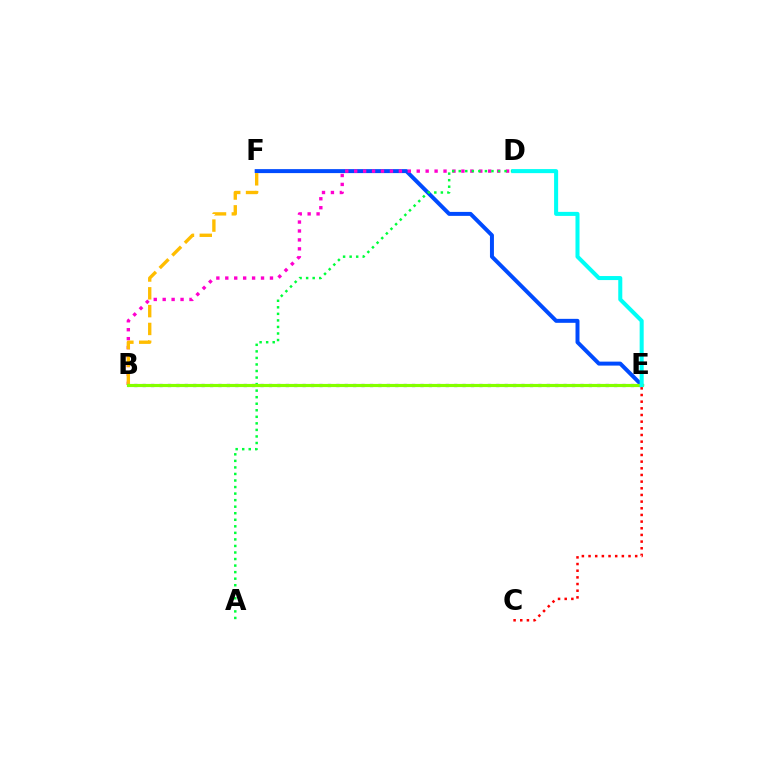{('E', 'F'): [{'color': '#004bff', 'line_style': 'solid', 'thickness': 2.86}], ('B', 'D'): [{'color': '#ff00cf', 'line_style': 'dotted', 'thickness': 2.43}], ('C', 'E'): [{'color': '#ff0000', 'line_style': 'dotted', 'thickness': 1.81}], ('A', 'D'): [{'color': '#00ff39', 'line_style': 'dotted', 'thickness': 1.78}], ('B', 'F'): [{'color': '#ffbd00', 'line_style': 'dashed', 'thickness': 2.42}], ('B', 'E'): [{'color': '#7200ff', 'line_style': 'dotted', 'thickness': 2.29}, {'color': '#84ff00', 'line_style': 'solid', 'thickness': 2.27}], ('D', 'E'): [{'color': '#00fff6', 'line_style': 'solid', 'thickness': 2.91}]}